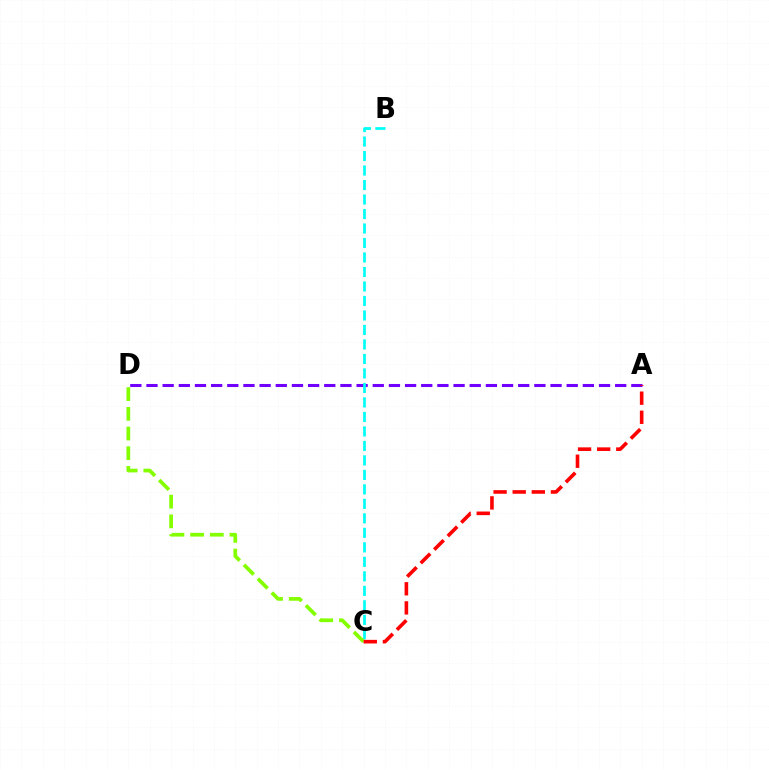{('A', 'D'): [{'color': '#7200ff', 'line_style': 'dashed', 'thickness': 2.2}], ('B', 'C'): [{'color': '#00fff6', 'line_style': 'dashed', 'thickness': 1.97}], ('C', 'D'): [{'color': '#84ff00', 'line_style': 'dashed', 'thickness': 2.67}], ('A', 'C'): [{'color': '#ff0000', 'line_style': 'dashed', 'thickness': 2.6}]}